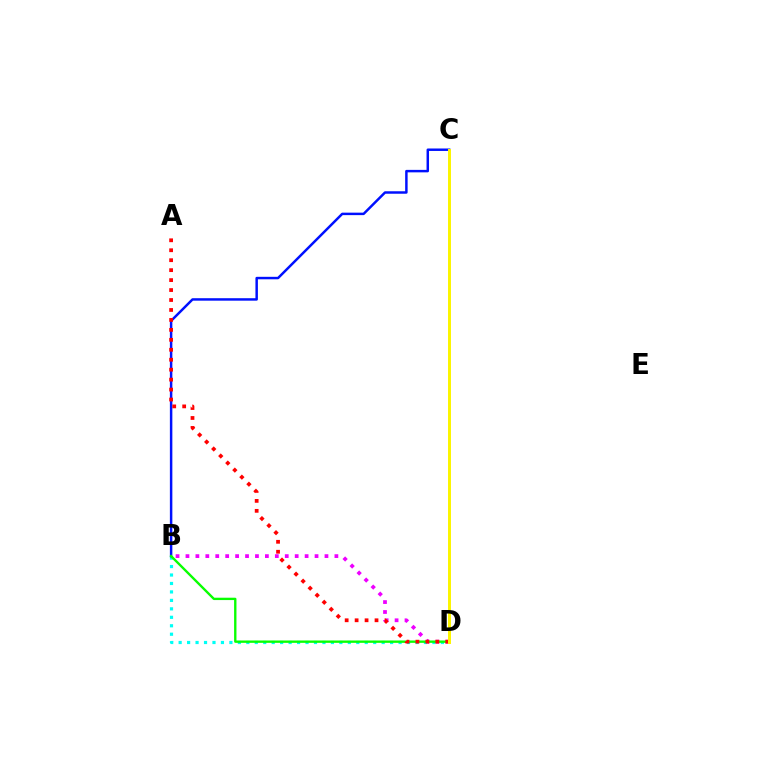{('B', 'D'): [{'color': '#ee00ff', 'line_style': 'dotted', 'thickness': 2.7}, {'color': '#00fff6', 'line_style': 'dotted', 'thickness': 2.3}, {'color': '#08ff00', 'line_style': 'solid', 'thickness': 1.7}], ('B', 'C'): [{'color': '#0010ff', 'line_style': 'solid', 'thickness': 1.78}], ('A', 'D'): [{'color': '#ff0000', 'line_style': 'dotted', 'thickness': 2.7}], ('C', 'D'): [{'color': '#fcf500', 'line_style': 'solid', 'thickness': 2.14}]}